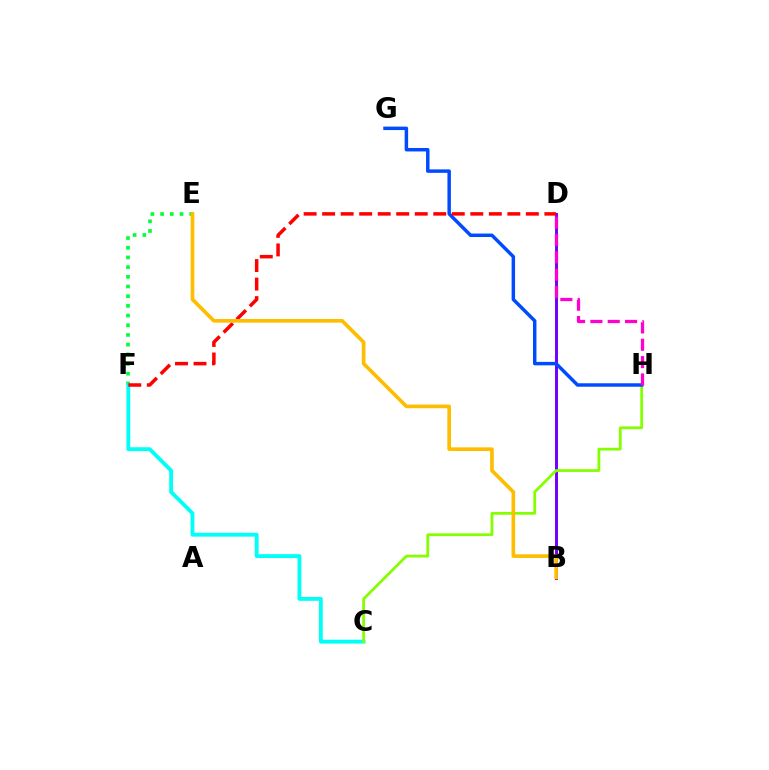{('B', 'D'): [{'color': '#7200ff', 'line_style': 'solid', 'thickness': 2.13}], ('E', 'F'): [{'color': '#00ff39', 'line_style': 'dotted', 'thickness': 2.63}], ('C', 'F'): [{'color': '#00fff6', 'line_style': 'solid', 'thickness': 2.78}], ('C', 'H'): [{'color': '#84ff00', 'line_style': 'solid', 'thickness': 1.99}], ('G', 'H'): [{'color': '#004bff', 'line_style': 'solid', 'thickness': 2.49}], ('D', 'F'): [{'color': '#ff0000', 'line_style': 'dashed', 'thickness': 2.52}], ('D', 'H'): [{'color': '#ff00cf', 'line_style': 'dashed', 'thickness': 2.36}], ('B', 'E'): [{'color': '#ffbd00', 'line_style': 'solid', 'thickness': 2.62}]}